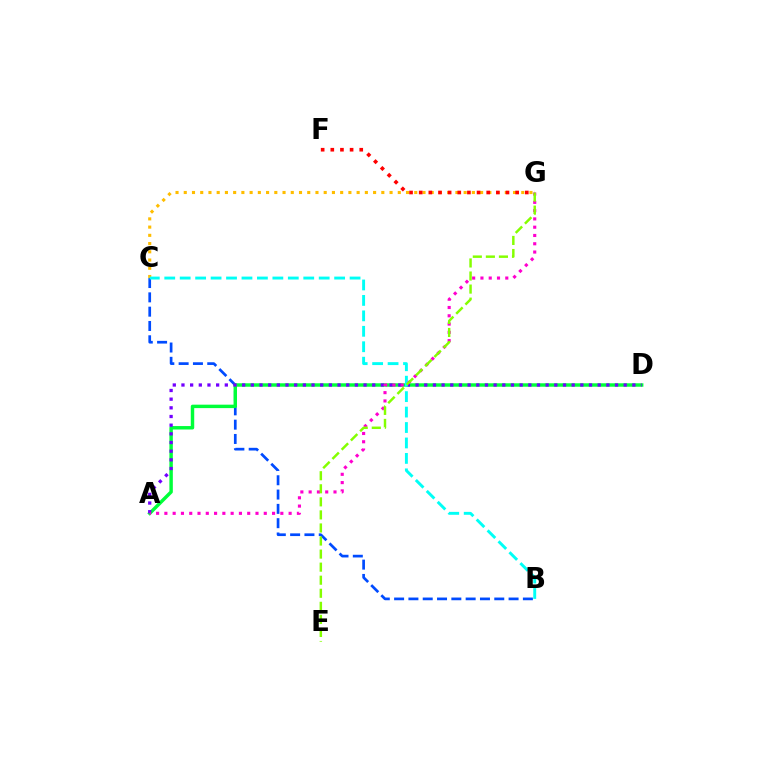{('B', 'C'): [{'color': '#004bff', 'line_style': 'dashed', 'thickness': 1.94}, {'color': '#00fff6', 'line_style': 'dashed', 'thickness': 2.1}], ('C', 'G'): [{'color': '#ffbd00', 'line_style': 'dotted', 'thickness': 2.24}], ('A', 'D'): [{'color': '#00ff39', 'line_style': 'solid', 'thickness': 2.48}, {'color': '#7200ff', 'line_style': 'dotted', 'thickness': 2.36}], ('A', 'G'): [{'color': '#ff00cf', 'line_style': 'dotted', 'thickness': 2.25}], ('E', 'G'): [{'color': '#84ff00', 'line_style': 'dashed', 'thickness': 1.77}], ('F', 'G'): [{'color': '#ff0000', 'line_style': 'dotted', 'thickness': 2.62}]}